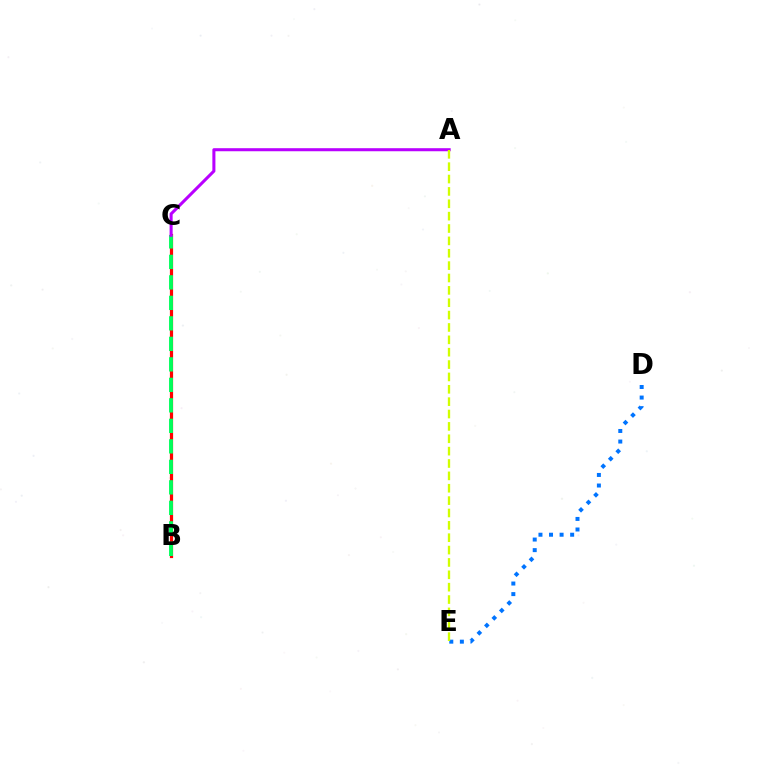{('B', 'C'): [{'color': '#ff0000', 'line_style': 'solid', 'thickness': 2.3}, {'color': '#00ff5c', 'line_style': 'dashed', 'thickness': 2.78}], ('A', 'C'): [{'color': '#b900ff', 'line_style': 'solid', 'thickness': 2.19}], ('D', 'E'): [{'color': '#0074ff', 'line_style': 'dotted', 'thickness': 2.87}], ('A', 'E'): [{'color': '#d1ff00', 'line_style': 'dashed', 'thickness': 1.68}]}